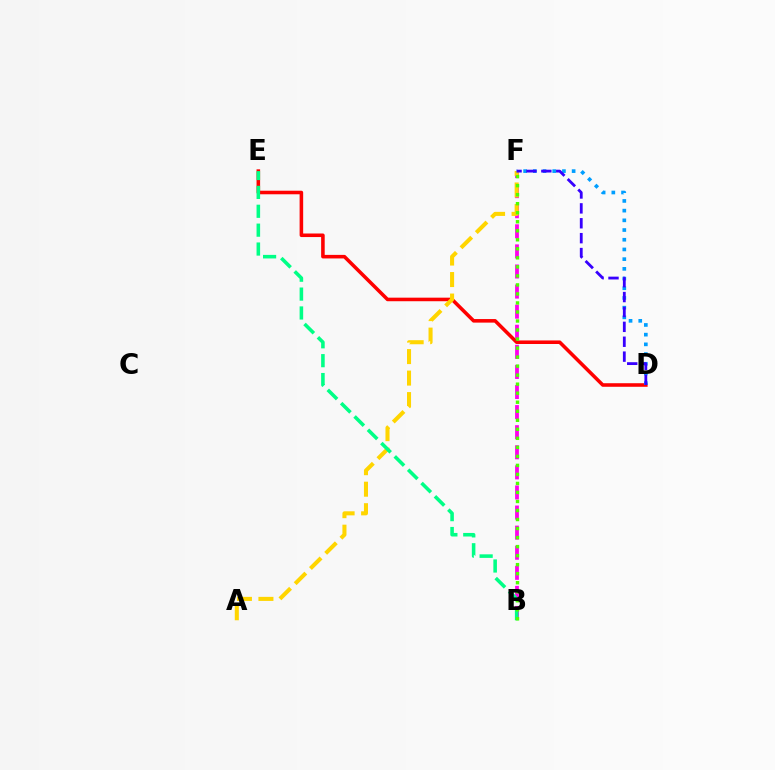{('B', 'F'): [{'color': '#ff00ed', 'line_style': 'dashed', 'thickness': 2.73}, {'color': '#4fff00', 'line_style': 'dotted', 'thickness': 2.45}], ('D', 'E'): [{'color': '#ff0000', 'line_style': 'solid', 'thickness': 2.56}], ('A', 'F'): [{'color': '#ffd500', 'line_style': 'dashed', 'thickness': 2.92}], ('B', 'E'): [{'color': '#00ff86', 'line_style': 'dashed', 'thickness': 2.57}], ('D', 'F'): [{'color': '#009eff', 'line_style': 'dotted', 'thickness': 2.64}, {'color': '#3700ff', 'line_style': 'dashed', 'thickness': 2.02}]}